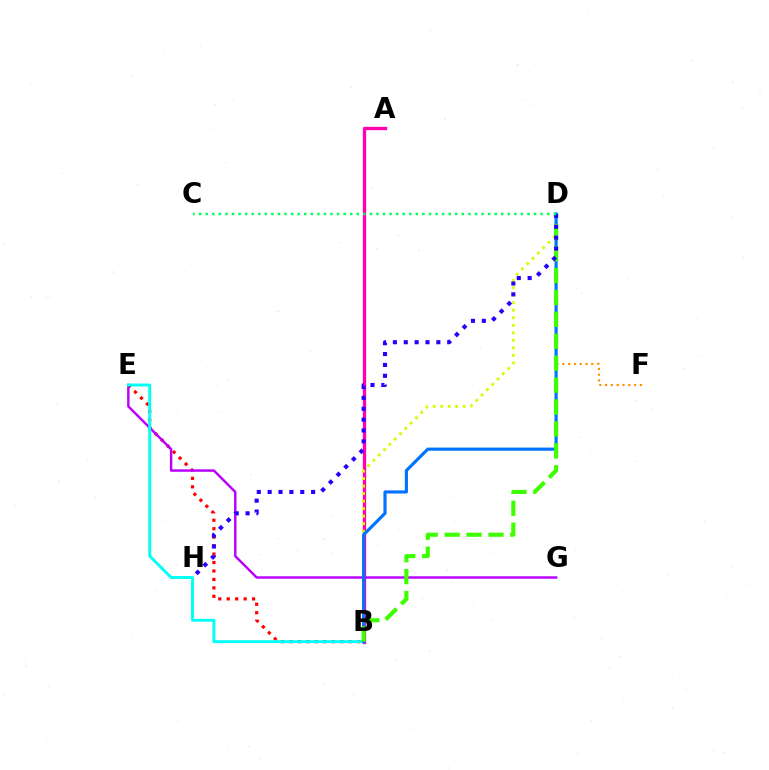{('B', 'E'): [{'color': '#ff0000', 'line_style': 'dotted', 'thickness': 2.3}, {'color': '#00fff6', 'line_style': 'solid', 'thickness': 2.11}], ('A', 'B'): [{'color': '#ff00ac', 'line_style': 'solid', 'thickness': 2.38}], ('E', 'G'): [{'color': '#b900ff', 'line_style': 'solid', 'thickness': 1.76}], ('D', 'F'): [{'color': '#ff9400', 'line_style': 'dotted', 'thickness': 1.58}], ('B', 'D'): [{'color': '#d1ff00', 'line_style': 'dotted', 'thickness': 2.04}, {'color': '#0074ff', 'line_style': 'solid', 'thickness': 2.26}, {'color': '#3dff00', 'line_style': 'dashed', 'thickness': 2.98}], ('D', 'H'): [{'color': '#2500ff', 'line_style': 'dotted', 'thickness': 2.95}], ('C', 'D'): [{'color': '#00ff5c', 'line_style': 'dotted', 'thickness': 1.78}]}